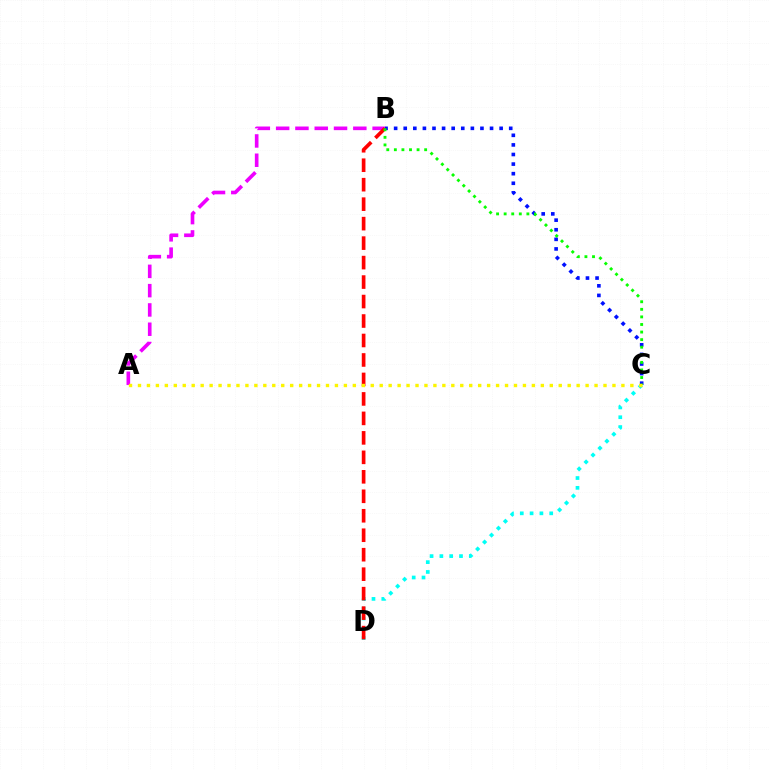{('C', 'D'): [{'color': '#00fff6', 'line_style': 'dotted', 'thickness': 2.67}], ('B', 'C'): [{'color': '#0010ff', 'line_style': 'dotted', 'thickness': 2.61}, {'color': '#08ff00', 'line_style': 'dotted', 'thickness': 2.06}], ('A', 'B'): [{'color': '#ee00ff', 'line_style': 'dashed', 'thickness': 2.62}], ('B', 'D'): [{'color': '#ff0000', 'line_style': 'dashed', 'thickness': 2.65}], ('A', 'C'): [{'color': '#fcf500', 'line_style': 'dotted', 'thickness': 2.43}]}